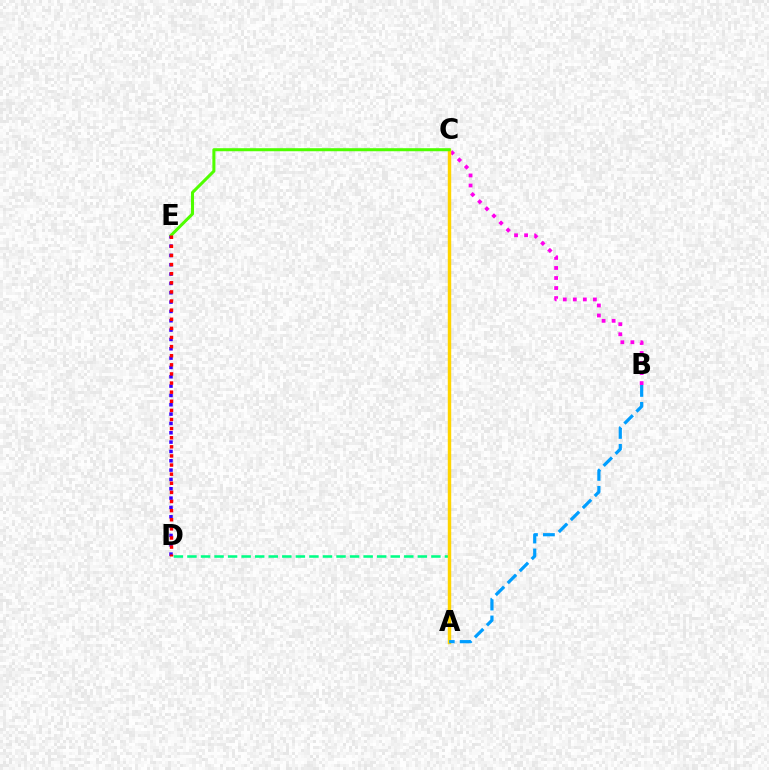{('B', 'C'): [{'color': '#ff00ed', 'line_style': 'dotted', 'thickness': 2.73}], ('D', 'E'): [{'color': '#3700ff', 'line_style': 'dotted', 'thickness': 2.54}, {'color': '#ff0000', 'line_style': 'dotted', 'thickness': 2.48}], ('A', 'D'): [{'color': '#00ff86', 'line_style': 'dashed', 'thickness': 1.84}], ('A', 'C'): [{'color': '#ffd500', 'line_style': 'solid', 'thickness': 2.47}], ('C', 'E'): [{'color': '#4fff00', 'line_style': 'solid', 'thickness': 2.19}], ('A', 'B'): [{'color': '#009eff', 'line_style': 'dashed', 'thickness': 2.3}]}